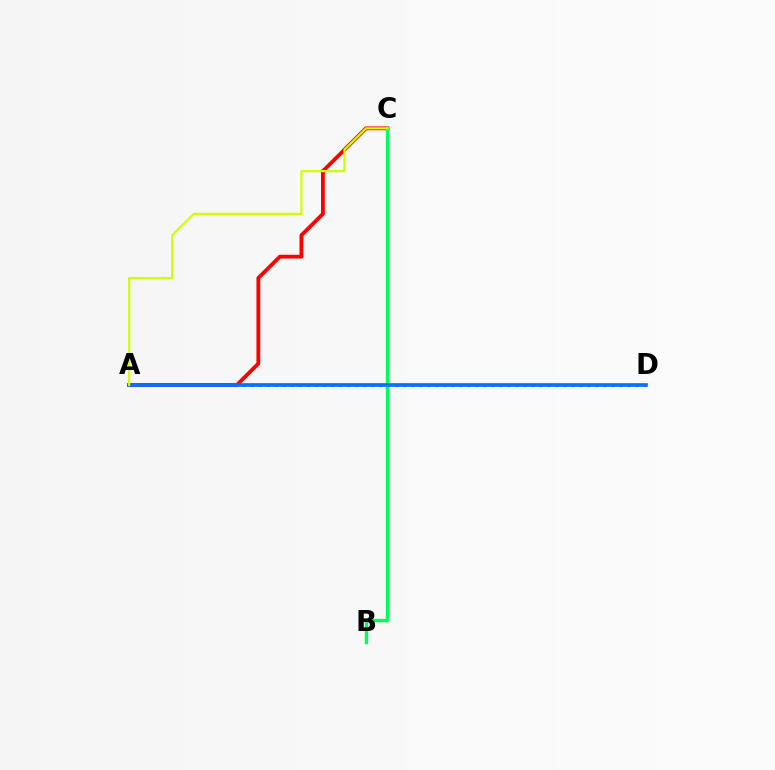{('A', 'D'): [{'color': '#b900ff', 'line_style': 'dotted', 'thickness': 2.18}, {'color': '#0074ff', 'line_style': 'solid', 'thickness': 2.67}], ('A', 'C'): [{'color': '#ff0000', 'line_style': 'solid', 'thickness': 2.74}, {'color': '#d1ff00', 'line_style': 'solid', 'thickness': 1.57}], ('B', 'C'): [{'color': '#00ff5c', 'line_style': 'solid', 'thickness': 2.43}]}